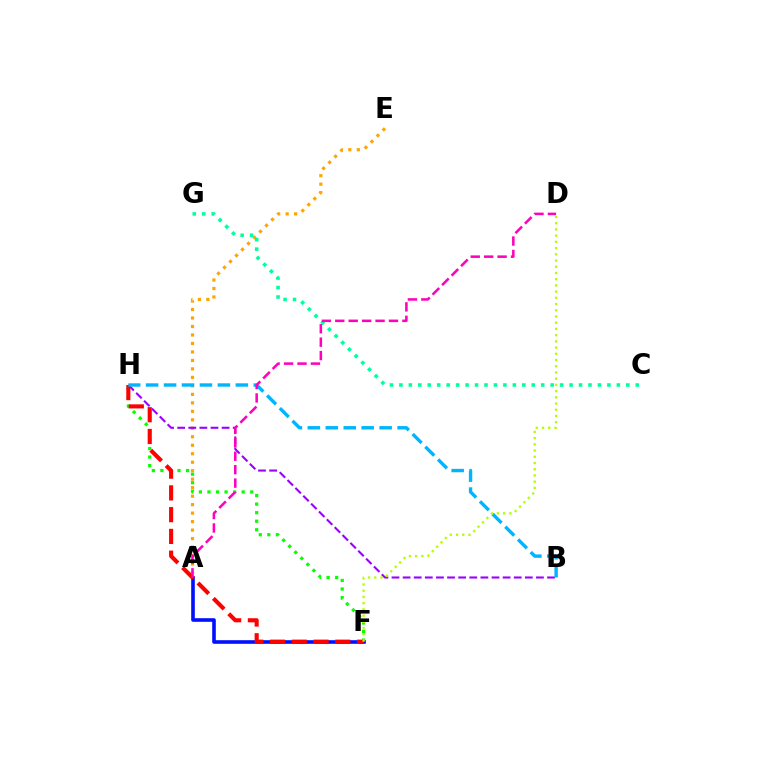{('A', 'E'): [{'color': '#ffa500', 'line_style': 'dotted', 'thickness': 2.3}], ('B', 'H'): [{'color': '#9b00ff', 'line_style': 'dashed', 'thickness': 1.51}, {'color': '#00b5ff', 'line_style': 'dashed', 'thickness': 2.44}], ('F', 'H'): [{'color': '#08ff00', 'line_style': 'dotted', 'thickness': 2.32}, {'color': '#ff0000', 'line_style': 'dashed', 'thickness': 2.96}], ('C', 'G'): [{'color': '#00ff9d', 'line_style': 'dotted', 'thickness': 2.57}], ('A', 'F'): [{'color': '#0010ff', 'line_style': 'solid', 'thickness': 2.6}], ('D', 'F'): [{'color': '#b3ff00', 'line_style': 'dotted', 'thickness': 1.69}], ('A', 'D'): [{'color': '#ff00bd', 'line_style': 'dashed', 'thickness': 1.82}]}